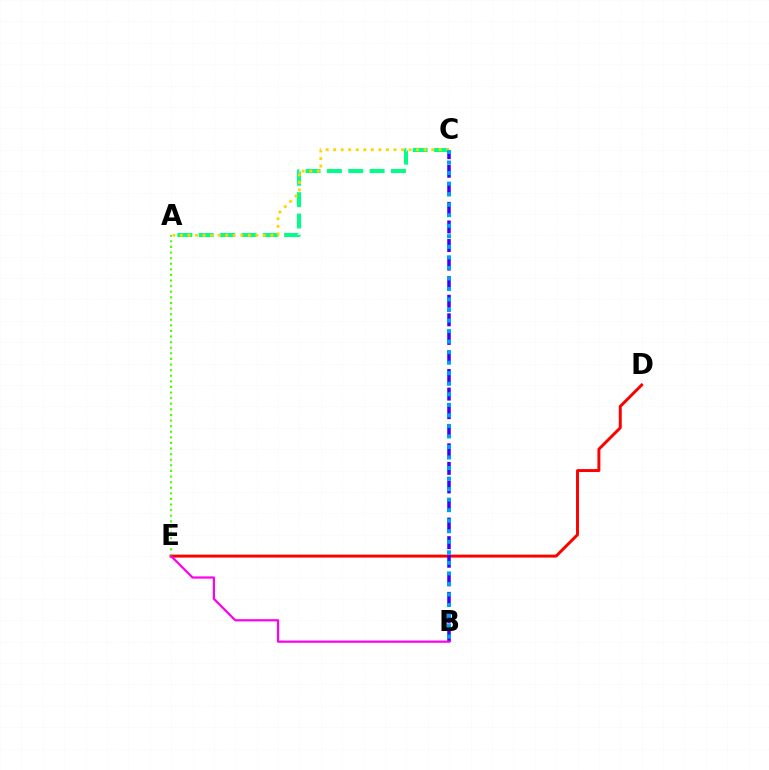{('D', 'E'): [{'color': '#ff0000', 'line_style': 'solid', 'thickness': 2.12}], ('A', 'C'): [{'color': '#00ff86', 'line_style': 'dashed', 'thickness': 2.9}, {'color': '#ffd500', 'line_style': 'dotted', 'thickness': 2.05}], ('B', 'C'): [{'color': '#3700ff', 'line_style': 'dashed', 'thickness': 2.52}, {'color': '#009eff', 'line_style': 'dotted', 'thickness': 2.86}], ('A', 'E'): [{'color': '#4fff00', 'line_style': 'dotted', 'thickness': 1.52}], ('B', 'E'): [{'color': '#ff00ed', 'line_style': 'solid', 'thickness': 1.6}]}